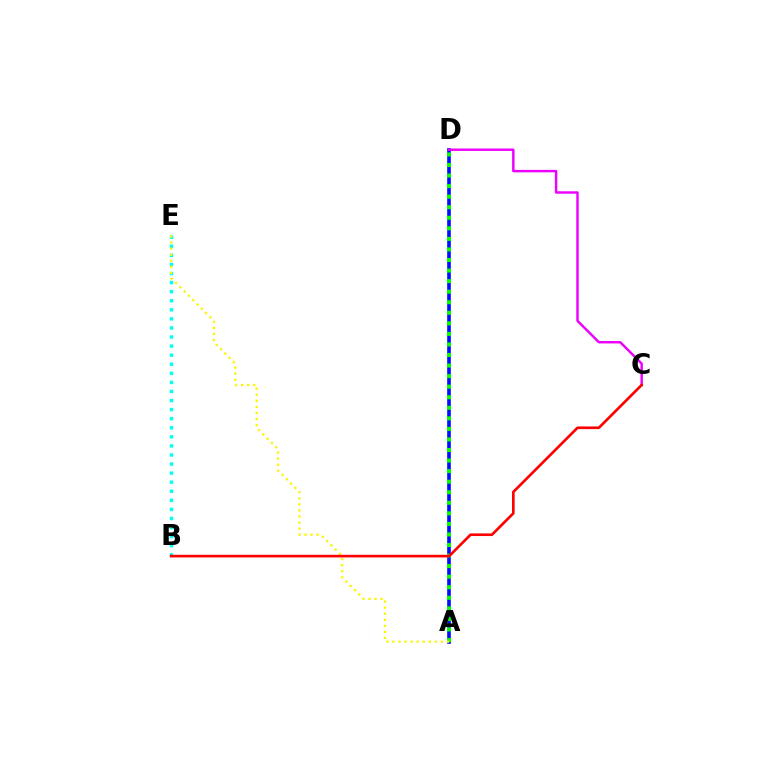{('A', 'D'): [{'color': '#0010ff', 'line_style': 'solid', 'thickness': 2.62}, {'color': '#08ff00', 'line_style': 'dotted', 'thickness': 2.87}], ('B', 'E'): [{'color': '#00fff6', 'line_style': 'dotted', 'thickness': 2.47}], ('A', 'E'): [{'color': '#fcf500', 'line_style': 'dotted', 'thickness': 1.65}], ('C', 'D'): [{'color': '#ee00ff', 'line_style': 'solid', 'thickness': 1.76}], ('B', 'C'): [{'color': '#ff0000', 'line_style': 'solid', 'thickness': 1.91}]}